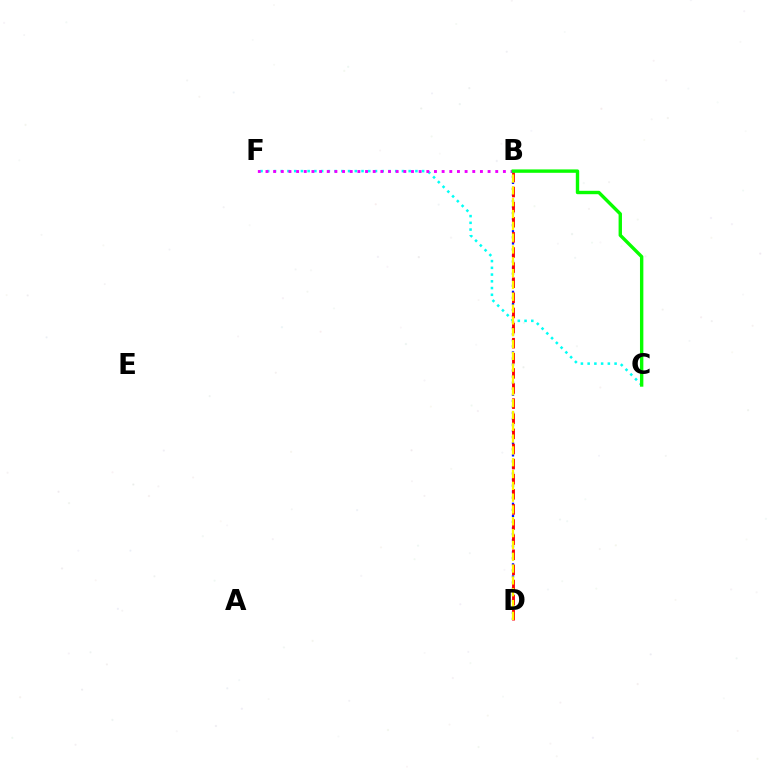{('C', 'F'): [{'color': '#00fff6', 'line_style': 'dotted', 'thickness': 1.83}], ('B', 'D'): [{'color': '#0010ff', 'line_style': 'dotted', 'thickness': 1.65}, {'color': '#ff0000', 'line_style': 'dashed', 'thickness': 2.05}, {'color': '#fcf500', 'line_style': 'dashed', 'thickness': 1.61}], ('B', 'F'): [{'color': '#ee00ff', 'line_style': 'dotted', 'thickness': 2.08}], ('B', 'C'): [{'color': '#08ff00', 'line_style': 'solid', 'thickness': 2.44}]}